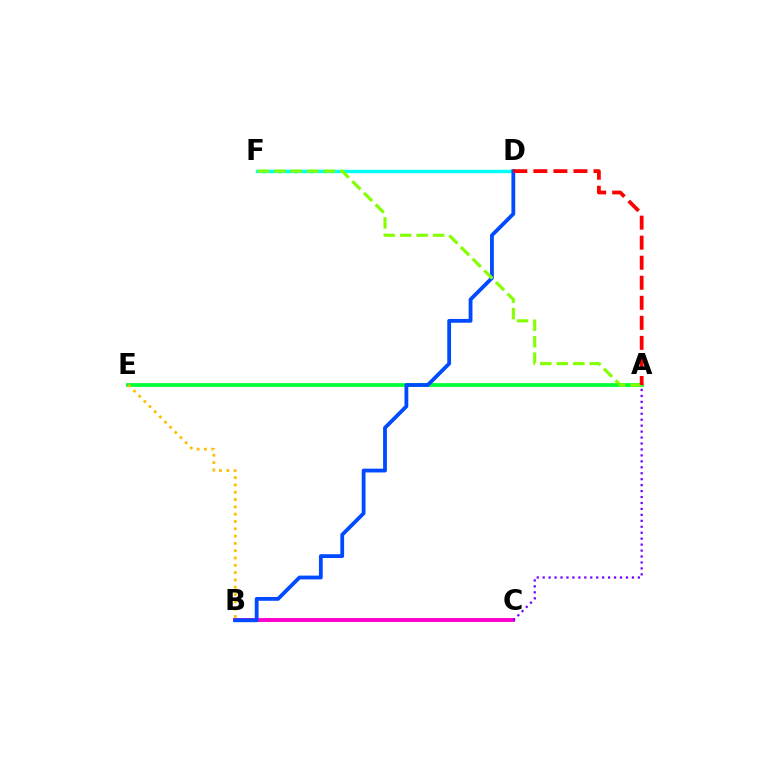{('B', 'C'): [{'color': '#ff00cf', 'line_style': 'solid', 'thickness': 2.8}], ('A', 'E'): [{'color': '#00ff39', 'line_style': 'solid', 'thickness': 2.71}], ('D', 'F'): [{'color': '#00fff6', 'line_style': 'solid', 'thickness': 2.44}], ('B', 'D'): [{'color': '#004bff', 'line_style': 'solid', 'thickness': 2.74}], ('A', 'C'): [{'color': '#7200ff', 'line_style': 'dotted', 'thickness': 1.62}], ('B', 'E'): [{'color': '#ffbd00', 'line_style': 'dotted', 'thickness': 1.98}], ('A', 'F'): [{'color': '#84ff00', 'line_style': 'dashed', 'thickness': 2.24}], ('A', 'D'): [{'color': '#ff0000', 'line_style': 'dashed', 'thickness': 2.72}]}